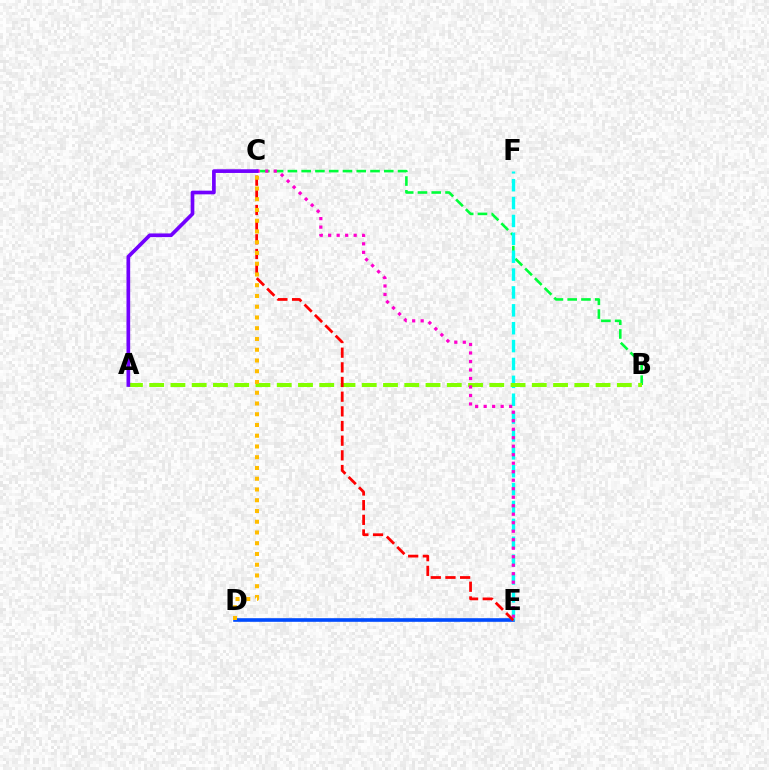{('D', 'E'): [{'color': '#004bff', 'line_style': 'solid', 'thickness': 2.61}], ('B', 'C'): [{'color': '#00ff39', 'line_style': 'dashed', 'thickness': 1.87}], ('E', 'F'): [{'color': '#00fff6', 'line_style': 'dashed', 'thickness': 2.43}], ('A', 'B'): [{'color': '#84ff00', 'line_style': 'dashed', 'thickness': 2.89}], ('C', 'E'): [{'color': '#ff00cf', 'line_style': 'dotted', 'thickness': 2.31}, {'color': '#ff0000', 'line_style': 'dashed', 'thickness': 1.99}], ('C', 'D'): [{'color': '#ffbd00', 'line_style': 'dotted', 'thickness': 2.92}], ('A', 'C'): [{'color': '#7200ff', 'line_style': 'solid', 'thickness': 2.65}]}